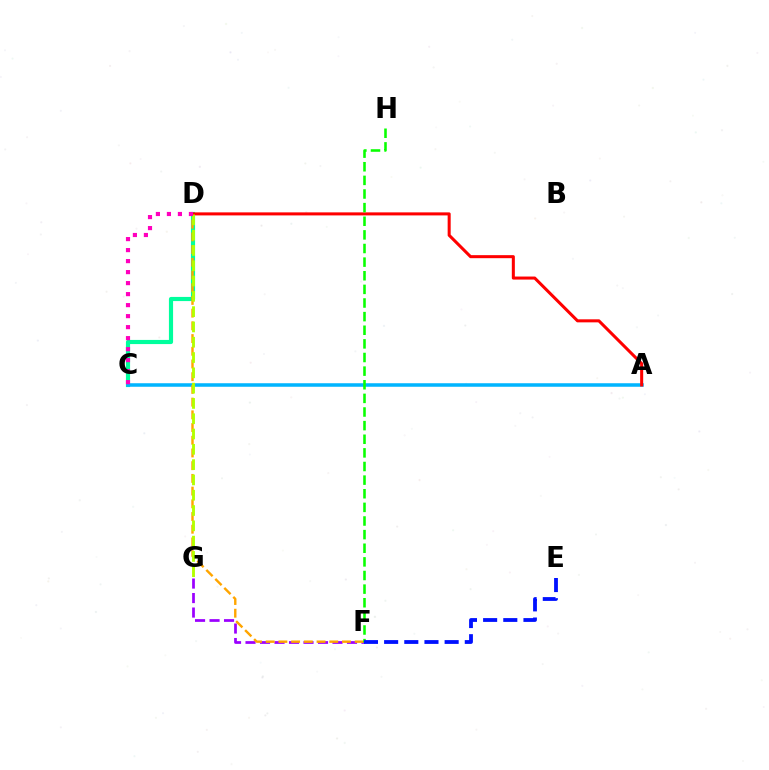{('F', 'G'): [{'color': '#9b00ff', 'line_style': 'dashed', 'thickness': 1.97}], ('C', 'D'): [{'color': '#00ff9d', 'line_style': 'solid', 'thickness': 2.99}, {'color': '#ff00bd', 'line_style': 'dotted', 'thickness': 2.99}], ('A', 'C'): [{'color': '#00b5ff', 'line_style': 'solid', 'thickness': 2.54}], ('D', 'F'): [{'color': '#ffa500', 'line_style': 'dashed', 'thickness': 1.73}], ('A', 'D'): [{'color': '#ff0000', 'line_style': 'solid', 'thickness': 2.19}], ('F', 'H'): [{'color': '#08ff00', 'line_style': 'dashed', 'thickness': 1.85}], ('E', 'F'): [{'color': '#0010ff', 'line_style': 'dashed', 'thickness': 2.74}], ('D', 'G'): [{'color': '#b3ff00', 'line_style': 'dashed', 'thickness': 2.08}]}